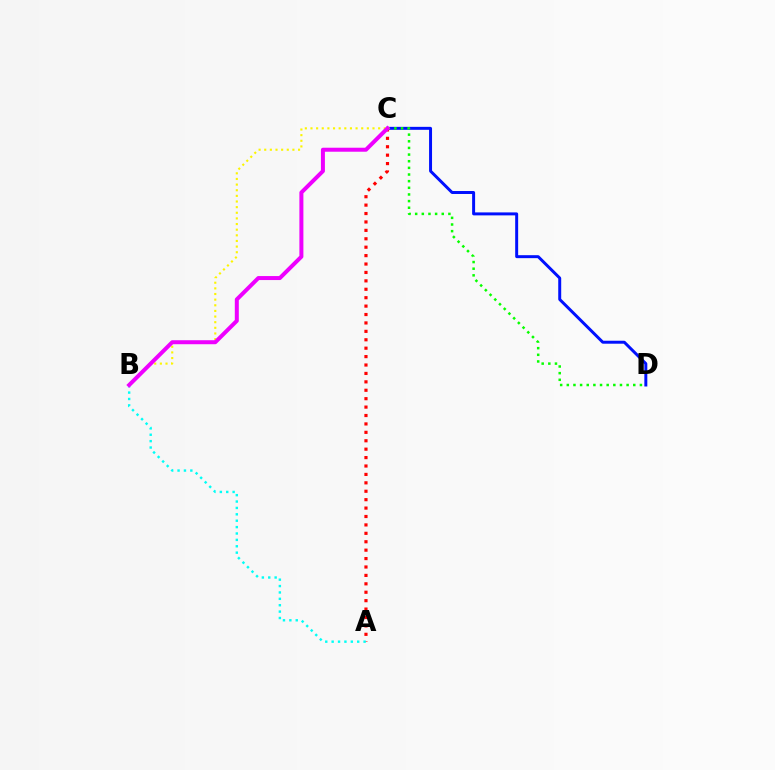{('C', 'D'): [{'color': '#0010ff', 'line_style': 'solid', 'thickness': 2.14}, {'color': '#08ff00', 'line_style': 'dotted', 'thickness': 1.81}], ('B', 'C'): [{'color': '#fcf500', 'line_style': 'dotted', 'thickness': 1.53}, {'color': '#ee00ff', 'line_style': 'solid', 'thickness': 2.88}], ('A', 'C'): [{'color': '#ff0000', 'line_style': 'dotted', 'thickness': 2.29}], ('A', 'B'): [{'color': '#00fff6', 'line_style': 'dotted', 'thickness': 1.74}]}